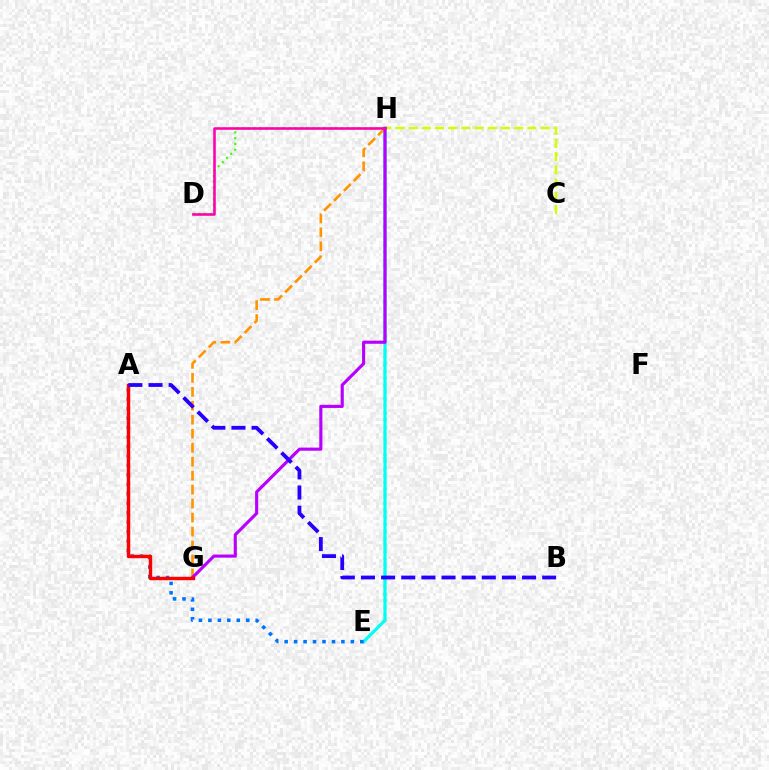{('C', 'H'): [{'color': '#d1ff00', 'line_style': 'dashed', 'thickness': 1.79}], ('G', 'H'): [{'color': '#ff9400', 'line_style': 'dashed', 'thickness': 1.9}, {'color': '#b900ff', 'line_style': 'solid', 'thickness': 2.25}], ('D', 'H'): [{'color': '#3dff00', 'line_style': 'dotted', 'thickness': 1.58}, {'color': '#ff00ac', 'line_style': 'solid', 'thickness': 1.86}], ('E', 'H'): [{'color': '#00ff5c', 'line_style': 'dotted', 'thickness': 1.89}, {'color': '#00fff6', 'line_style': 'solid', 'thickness': 2.28}], ('A', 'E'): [{'color': '#0074ff', 'line_style': 'dotted', 'thickness': 2.57}], ('A', 'G'): [{'color': '#ff0000', 'line_style': 'solid', 'thickness': 2.48}], ('A', 'B'): [{'color': '#2500ff', 'line_style': 'dashed', 'thickness': 2.74}]}